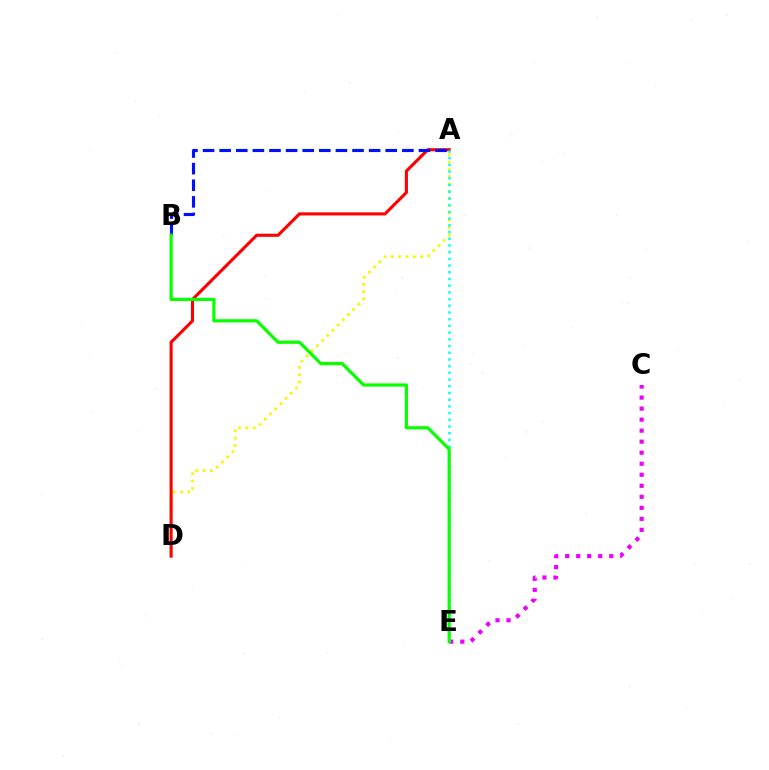{('C', 'E'): [{'color': '#ee00ff', 'line_style': 'dotted', 'thickness': 3.0}], ('A', 'D'): [{'color': '#fcf500', 'line_style': 'dotted', 'thickness': 1.99}, {'color': '#ff0000', 'line_style': 'solid', 'thickness': 2.23}], ('A', 'E'): [{'color': '#00fff6', 'line_style': 'dotted', 'thickness': 1.82}], ('A', 'B'): [{'color': '#0010ff', 'line_style': 'dashed', 'thickness': 2.26}], ('B', 'E'): [{'color': '#08ff00', 'line_style': 'solid', 'thickness': 2.31}]}